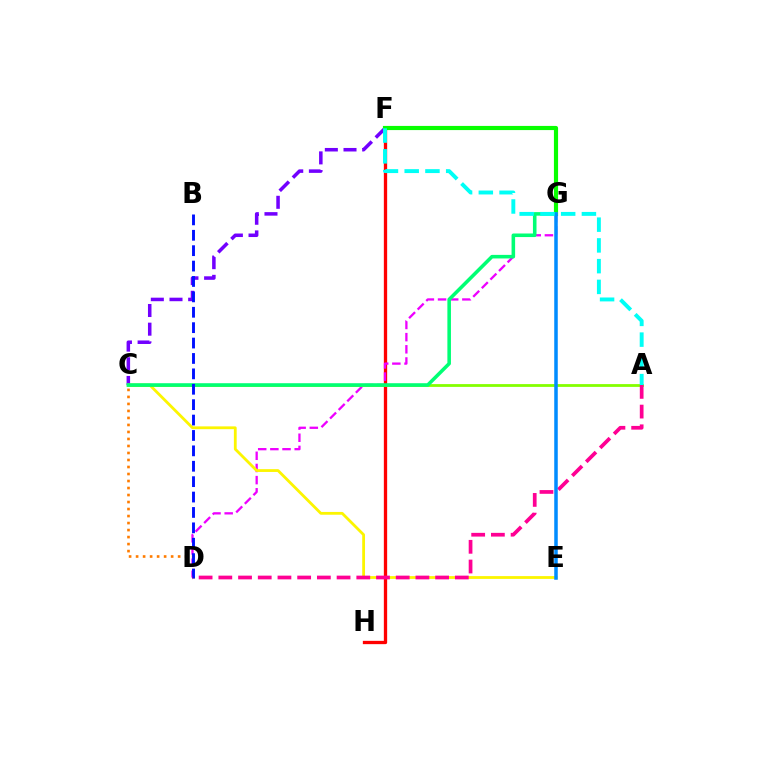{('C', 'F'): [{'color': '#7200ff', 'line_style': 'dashed', 'thickness': 2.54}], ('F', 'H'): [{'color': '#ff0000', 'line_style': 'solid', 'thickness': 2.38}], ('C', 'D'): [{'color': '#ff7c00', 'line_style': 'dotted', 'thickness': 1.9}], ('F', 'G'): [{'color': '#08ff00', 'line_style': 'solid', 'thickness': 2.99}], ('D', 'G'): [{'color': '#ee00ff', 'line_style': 'dashed', 'thickness': 1.65}], ('C', 'E'): [{'color': '#fcf500', 'line_style': 'solid', 'thickness': 2.01}], ('A', 'C'): [{'color': '#84ff00', 'line_style': 'solid', 'thickness': 2.01}], ('C', 'G'): [{'color': '#00ff74', 'line_style': 'solid', 'thickness': 2.57}], ('B', 'D'): [{'color': '#0010ff', 'line_style': 'dashed', 'thickness': 2.09}], ('A', 'D'): [{'color': '#ff0094', 'line_style': 'dashed', 'thickness': 2.68}], ('E', 'G'): [{'color': '#008cff', 'line_style': 'solid', 'thickness': 2.53}], ('A', 'F'): [{'color': '#00fff6', 'line_style': 'dashed', 'thickness': 2.82}]}